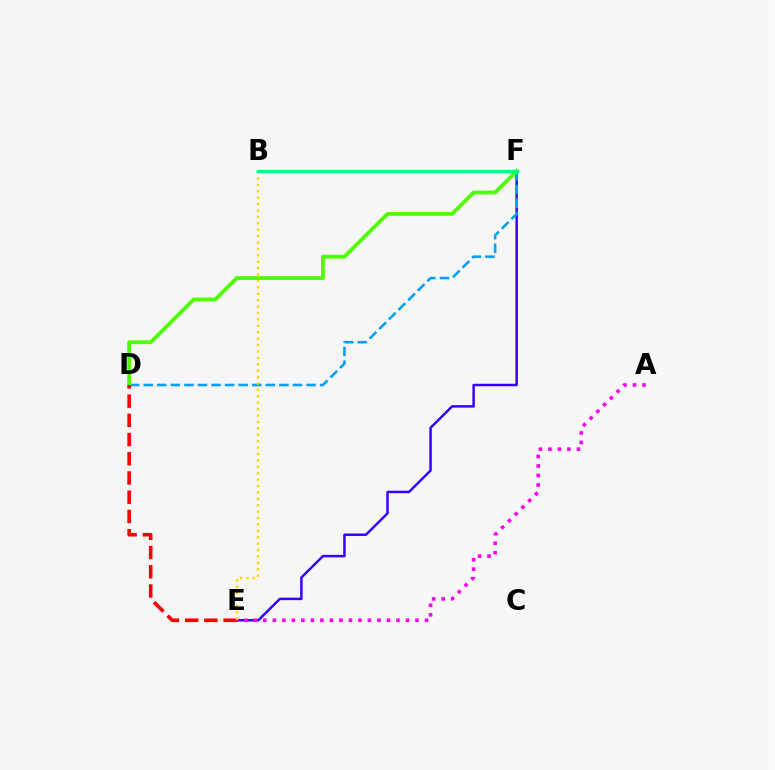{('E', 'F'): [{'color': '#3700ff', 'line_style': 'solid', 'thickness': 1.79}], ('D', 'F'): [{'color': '#009eff', 'line_style': 'dashed', 'thickness': 1.84}, {'color': '#4fff00', 'line_style': 'solid', 'thickness': 2.75}], ('A', 'E'): [{'color': '#ff00ed', 'line_style': 'dotted', 'thickness': 2.58}], ('D', 'E'): [{'color': '#ff0000', 'line_style': 'dashed', 'thickness': 2.61}], ('B', 'E'): [{'color': '#ffd500', 'line_style': 'dotted', 'thickness': 1.74}], ('B', 'F'): [{'color': '#00ff86', 'line_style': 'solid', 'thickness': 2.38}]}